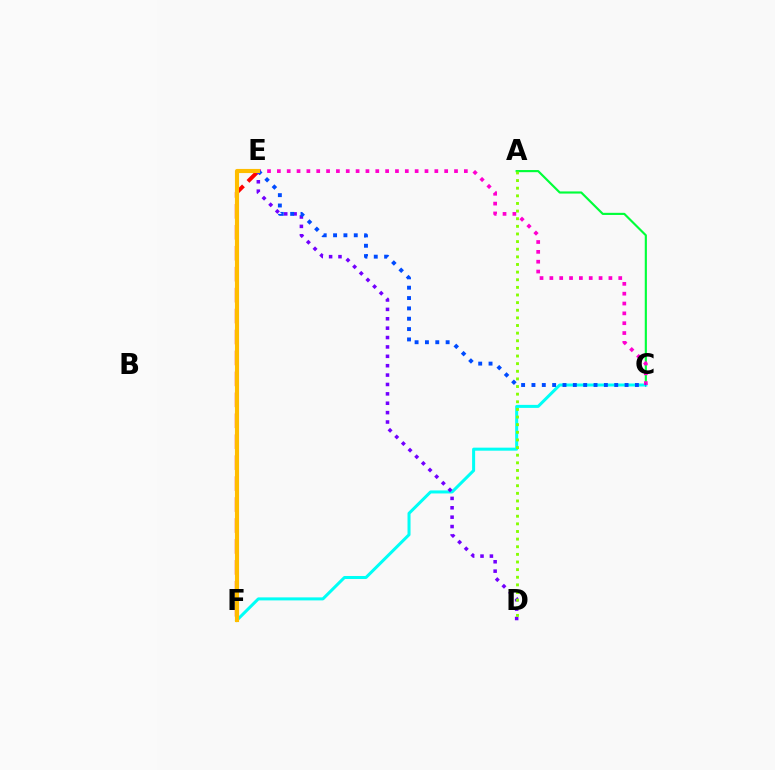{('A', 'C'): [{'color': '#00ff39', 'line_style': 'solid', 'thickness': 1.55}], ('E', 'F'): [{'color': '#ff0000', 'line_style': 'dashed', 'thickness': 2.85}, {'color': '#ffbd00', 'line_style': 'solid', 'thickness': 2.98}], ('C', 'F'): [{'color': '#00fff6', 'line_style': 'solid', 'thickness': 2.18}], ('C', 'E'): [{'color': '#ff00cf', 'line_style': 'dotted', 'thickness': 2.67}, {'color': '#004bff', 'line_style': 'dotted', 'thickness': 2.81}], ('D', 'E'): [{'color': '#7200ff', 'line_style': 'dotted', 'thickness': 2.55}], ('A', 'D'): [{'color': '#84ff00', 'line_style': 'dotted', 'thickness': 2.07}]}